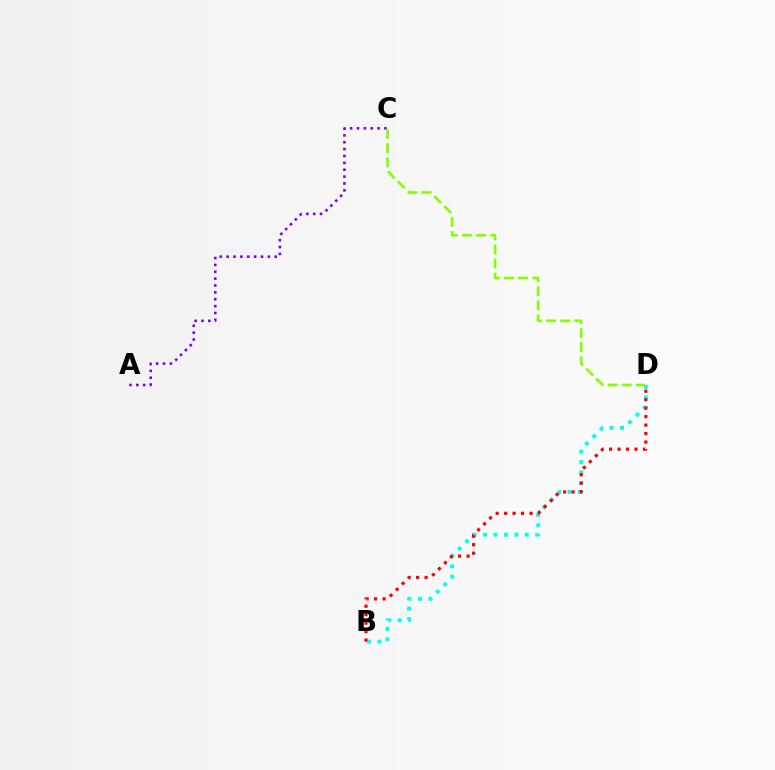{('B', 'D'): [{'color': '#00fff6', 'line_style': 'dotted', 'thickness': 2.83}, {'color': '#ff0000', 'line_style': 'dotted', 'thickness': 2.3}], ('A', 'C'): [{'color': '#7200ff', 'line_style': 'dotted', 'thickness': 1.87}], ('C', 'D'): [{'color': '#84ff00', 'line_style': 'dashed', 'thickness': 1.92}]}